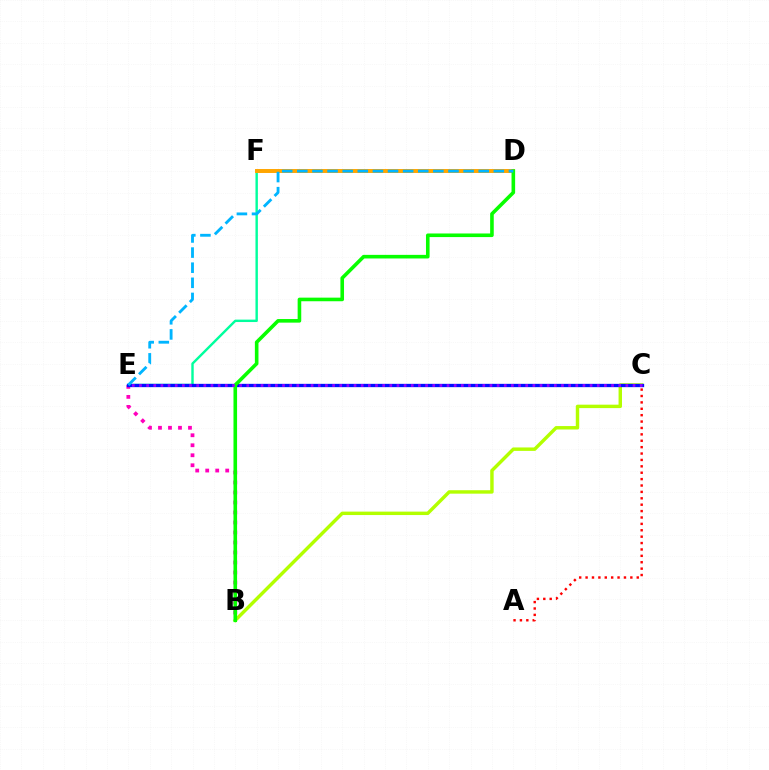{('E', 'F'): [{'color': '#00ff9d', 'line_style': 'solid', 'thickness': 1.74}], ('B', 'E'): [{'color': '#ff00bd', 'line_style': 'dotted', 'thickness': 2.72}], ('B', 'C'): [{'color': '#b3ff00', 'line_style': 'solid', 'thickness': 2.47}], ('D', 'F'): [{'color': '#ffa500', 'line_style': 'solid', 'thickness': 2.84}], ('C', 'E'): [{'color': '#0010ff', 'line_style': 'solid', 'thickness': 2.39}, {'color': '#9b00ff', 'line_style': 'dotted', 'thickness': 1.94}], ('B', 'D'): [{'color': '#08ff00', 'line_style': 'solid', 'thickness': 2.59}], ('A', 'C'): [{'color': '#ff0000', 'line_style': 'dotted', 'thickness': 1.74}], ('D', 'E'): [{'color': '#00b5ff', 'line_style': 'dashed', 'thickness': 2.05}]}